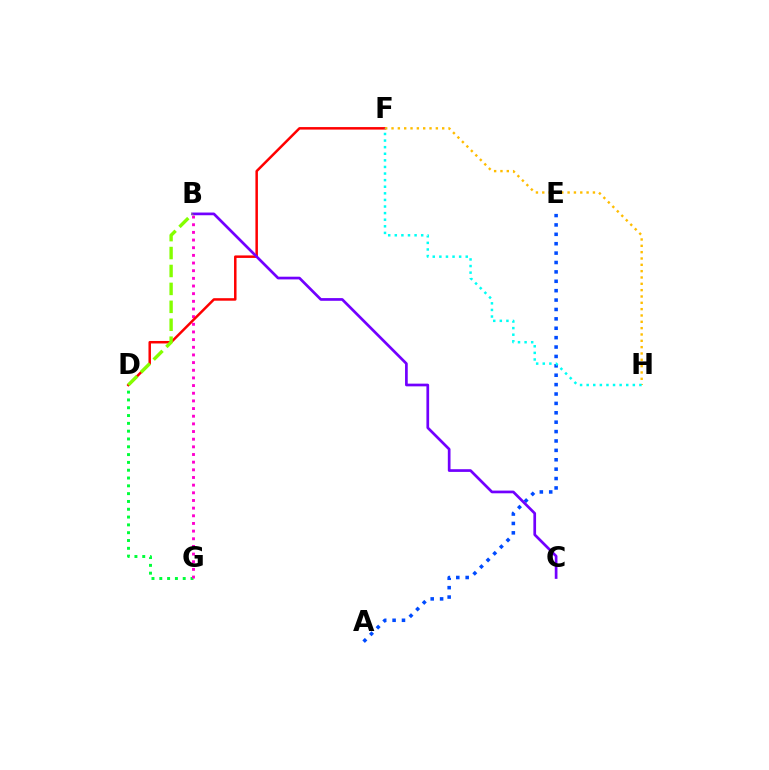{('A', 'E'): [{'color': '#004bff', 'line_style': 'dotted', 'thickness': 2.55}], ('D', 'G'): [{'color': '#00ff39', 'line_style': 'dotted', 'thickness': 2.12}], ('B', 'G'): [{'color': '#ff00cf', 'line_style': 'dotted', 'thickness': 2.08}], ('D', 'F'): [{'color': '#ff0000', 'line_style': 'solid', 'thickness': 1.8}], ('F', 'H'): [{'color': '#ffbd00', 'line_style': 'dotted', 'thickness': 1.72}, {'color': '#00fff6', 'line_style': 'dotted', 'thickness': 1.79}], ('B', 'C'): [{'color': '#7200ff', 'line_style': 'solid', 'thickness': 1.95}], ('B', 'D'): [{'color': '#84ff00', 'line_style': 'dashed', 'thickness': 2.44}]}